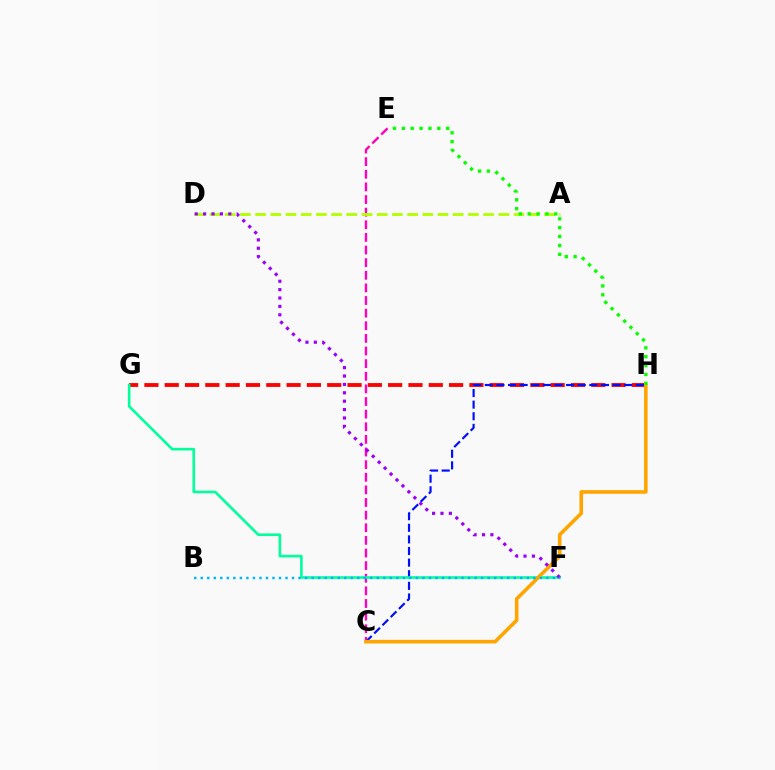{('C', 'E'): [{'color': '#ff00bd', 'line_style': 'dashed', 'thickness': 1.71}], ('G', 'H'): [{'color': '#ff0000', 'line_style': 'dashed', 'thickness': 2.76}], ('C', 'H'): [{'color': '#0010ff', 'line_style': 'dashed', 'thickness': 1.58}, {'color': '#ffa500', 'line_style': 'solid', 'thickness': 2.6}], ('A', 'D'): [{'color': '#b3ff00', 'line_style': 'dashed', 'thickness': 2.06}], ('F', 'G'): [{'color': '#00ff9d', 'line_style': 'solid', 'thickness': 1.88}], ('D', 'F'): [{'color': '#9b00ff', 'line_style': 'dotted', 'thickness': 2.28}], ('B', 'F'): [{'color': '#00b5ff', 'line_style': 'dotted', 'thickness': 1.77}], ('E', 'H'): [{'color': '#08ff00', 'line_style': 'dotted', 'thickness': 2.41}]}